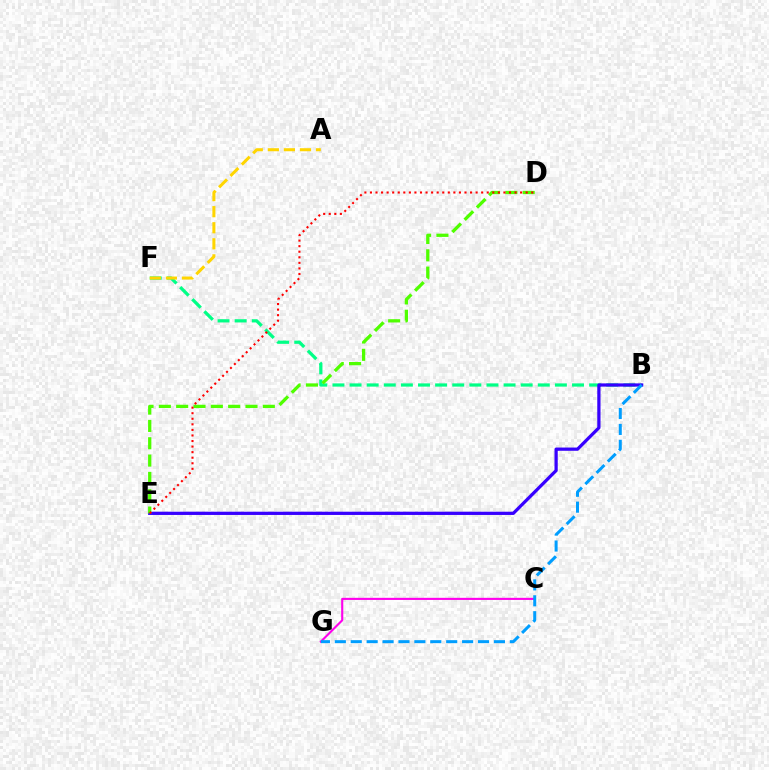{('B', 'F'): [{'color': '#00ff86', 'line_style': 'dashed', 'thickness': 2.32}], ('C', 'G'): [{'color': '#ff00ed', 'line_style': 'solid', 'thickness': 1.52}], ('B', 'E'): [{'color': '#3700ff', 'line_style': 'solid', 'thickness': 2.33}], ('D', 'E'): [{'color': '#4fff00', 'line_style': 'dashed', 'thickness': 2.35}, {'color': '#ff0000', 'line_style': 'dotted', 'thickness': 1.51}], ('A', 'F'): [{'color': '#ffd500', 'line_style': 'dashed', 'thickness': 2.18}], ('B', 'G'): [{'color': '#009eff', 'line_style': 'dashed', 'thickness': 2.16}]}